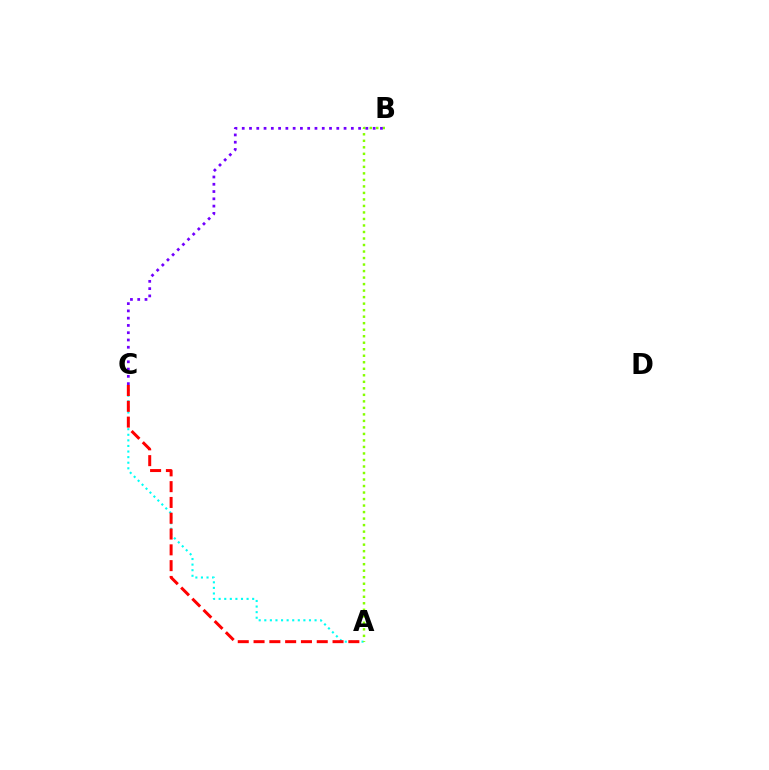{('A', 'C'): [{'color': '#00fff6', 'line_style': 'dotted', 'thickness': 1.52}, {'color': '#ff0000', 'line_style': 'dashed', 'thickness': 2.15}], ('A', 'B'): [{'color': '#84ff00', 'line_style': 'dotted', 'thickness': 1.77}], ('B', 'C'): [{'color': '#7200ff', 'line_style': 'dotted', 'thickness': 1.98}]}